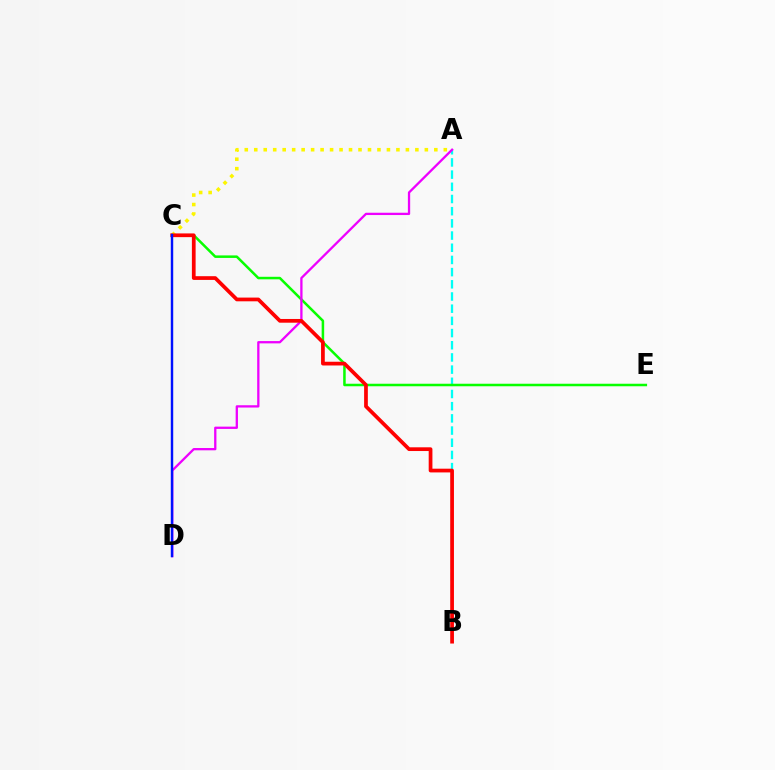{('A', 'C'): [{'color': '#fcf500', 'line_style': 'dotted', 'thickness': 2.58}], ('A', 'B'): [{'color': '#00fff6', 'line_style': 'dashed', 'thickness': 1.66}], ('C', 'E'): [{'color': '#08ff00', 'line_style': 'solid', 'thickness': 1.82}], ('A', 'D'): [{'color': '#ee00ff', 'line_style': 'solid', 'thickness': 1.65}], ('B', 'C'): [{'color': '#ff0000', 'line_style': 'solid', 'thickness': 2.68}], ('C', 'D'): [{'color': '#0010ff', 'line_style': 'solid', 'thickness': 1.75}]}